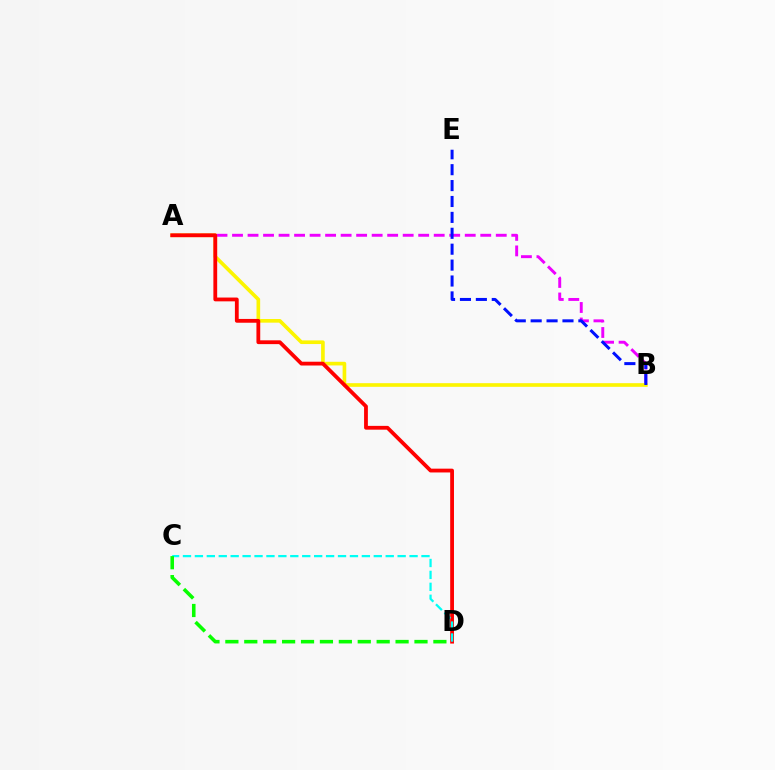{('A', 'B'): [{'color': '#ee00ff', 'line_style': 'dashed', 'thickness': 2.11}, {'color': '#fcf500', 'line_style': 'solid', 'thickness': 2.63}], ('B', 'E'): [{'color': '#0010ff', 'line_style': 'dashed', 'thickness': 2.16}], ('A', 'D'): [{'color': '#ff0000', 'line_style': 'solid', 'thickness': 2.73}], ('C', 'D'): [{'color': '#00fff6', 'line_style': 'dashed', 'thickness': 1.62}, {'color': '#08ff00', 'line_style': 'dashed', 'thickness': 2.57}]}